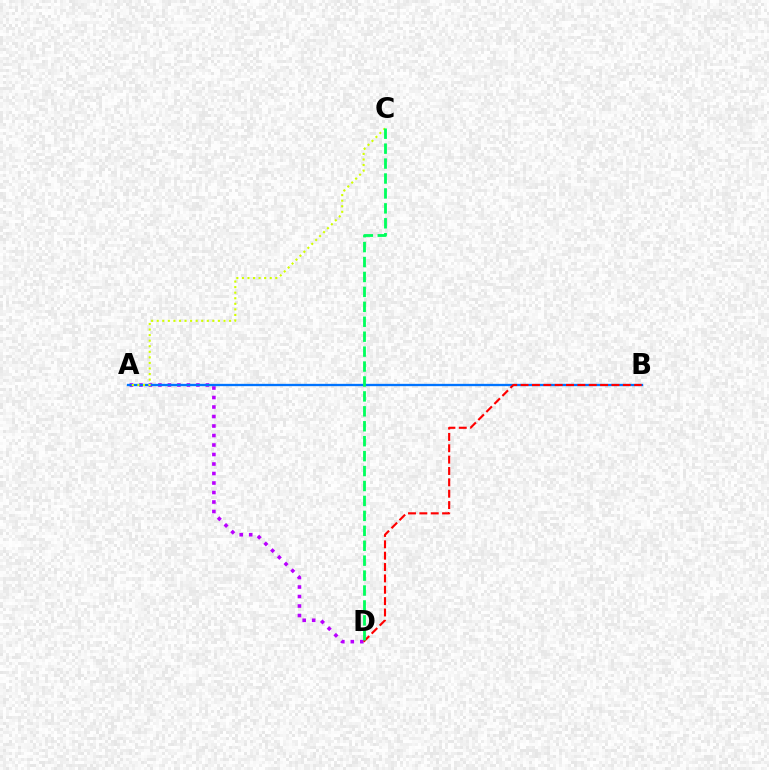{('A', 'D'): [{'color': '#b900ff', 'line_style': 'dotted', 'thickness': 2.58}], ('A', 'B'): [{'color': '#0074ff', 'line_style': 'solid', 'thickness': 1.67}], ('A', 'C'): [{'color': '#d1ff00', 'line_style': 'dotted', 'thickness': 1.51}], ('B', 'D'): [{'color': '#ff0000', 'line_style': 'dashed', 'thickness': 1.54}], ('C', 'D'): [{'color': '#00ff5c', 'line_style': 'dashed', 'thickness': 2.03}]}